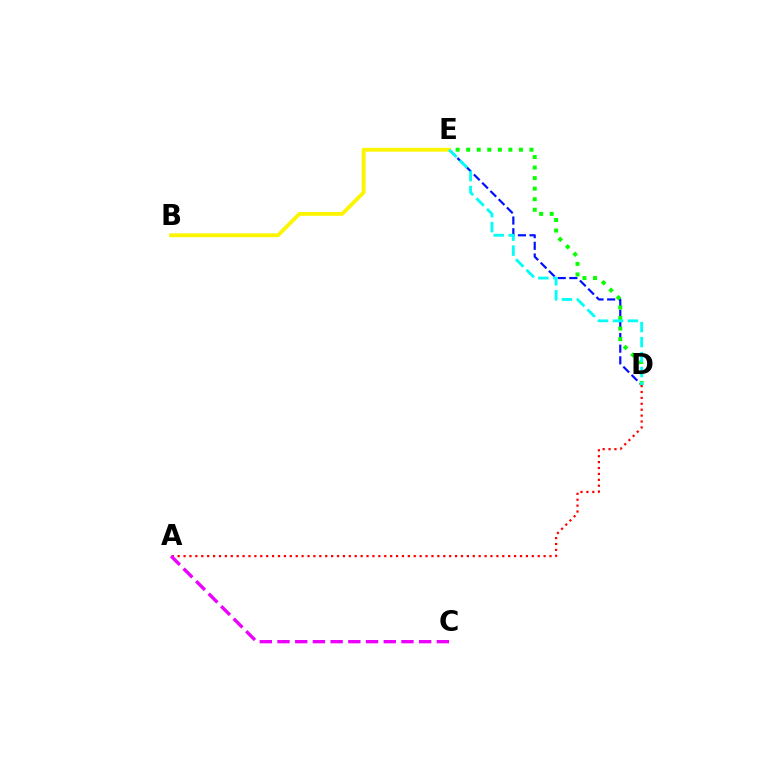{('D', 'E'): [{'color': '#0010ff', 'line_style': 'dashed', 'thickness': 1.58}, {'color': '#08ff00', 'line_style': 'dotted', 'thickness': 2.87}, {'color': '#00fff6', 'line_style': 'dashed', 'thickness': 2.03}], ('B', 'E'): [{'color': '#fcf500', 'line_style': 'solid', 'thickness': 2.77}], ('A', 'D'): [{'color': '#ff0000', 'line_style': 'dotted', 'thickness': 1.6}], ('A', 'C'): [{'color': '#ee00ff', 'line_style': 'dashed', 'thickness': 2.41}]}